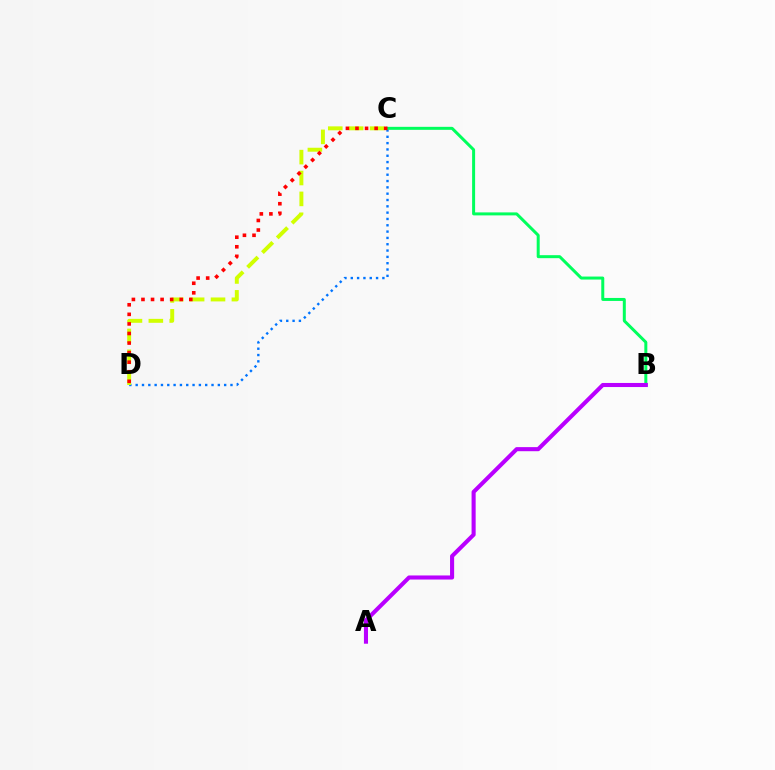{('C', 'D'): [{'color': '#0074ff', 'line_style': 'dotted', 'thickness': 1.72}, {'color': '#d1ff00', 'line_style': 'dashed', 'thickness': 2.84}, {'color': '#ff0000', 'line_style': 'dotted', 'thickness': 2.6}], ('B', 'C'): [{'color': '#00ff5c', 'line_style': 'solid', 'thickness': 2.15}], ('A', 'B'): [{'color': '#b900ff', 'line_style': 'solid', 'thickness': 2.94}]}